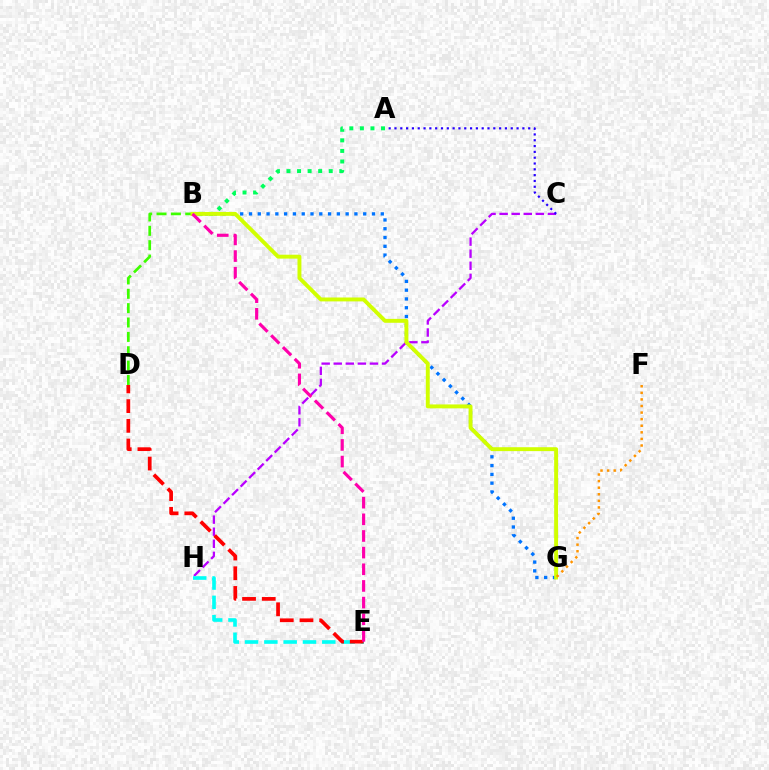{('B', 'G'): [{'color': '#0074ff', 'line_style': 'dotted', 'thickness': 2.39}, {'color': '#d1ff00', 'line_style': 'solid', 'thickness': 2.81}], ('C', 'H'): [{'color': '#b900ff', 'line_style': 'dashed', 'thickness': 1.64}], ('A', 'C'): [{'color': '#2500ff', 'line_style': 'dotted', 'thickness': 1.58}], ('E', 'H'): [{'color': '#00fff6', 'line_style': 'dashed', 'thickness': 2.62}], ('D', 'E'): [{'color': '#ff0000', 'line_style': 'dashed', 'thickness': 2.68}], ('B', 'D'): [{'color': '#3dff00', 'line_style': 'dashed', 'thickness': 1.95}], ('A', 'B'): [{'color': '#00ff5c', 'line_style': 'dotted', 'thickness': 2.87}], ('B', 'E'): [{'color': '#ff00ac', 'line_style': 'dashed', 'thickness': 2.26}], ('F', 'G'): [{'color': '#ff9400', 'line_style': 'dotted', 'thickness': 1.79}]}